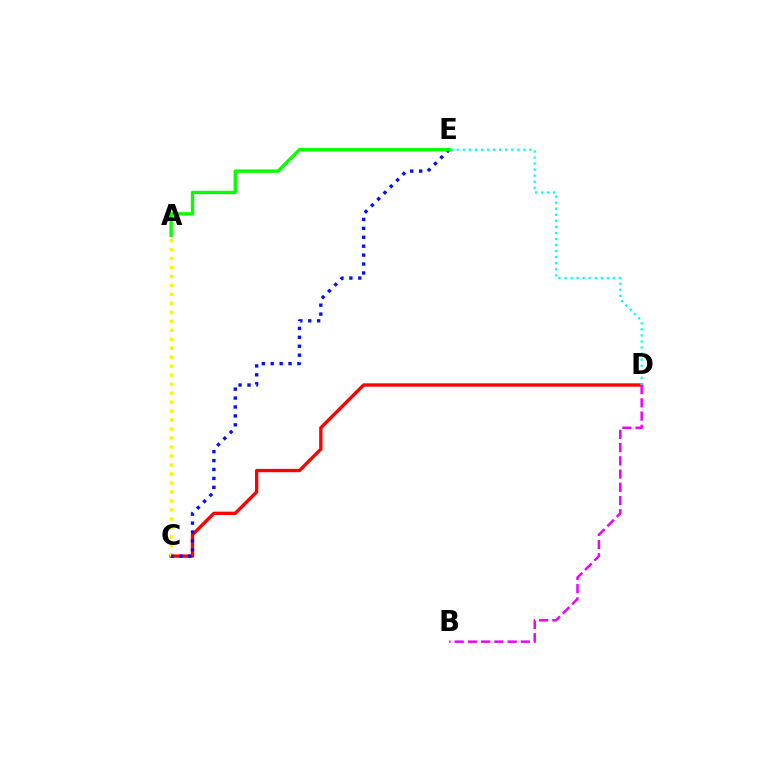{('C', 'D'): [{'color': '#ff0000', 'line_style': 'solid', 'thickness': 2.42}], ('D', 'E'): [{'color': '#00fff6', 'line_style': 'dotted', 'thickness': 1.64}], ('A', 'C'): [{'color': '#fcf500', 'line_style': 'dotted', 'thickness': 2.44}], ('C', 'E'): [{'color': '#0010ff', 'line_style': 'dotted', 'thickness': 2.42}], ('B', 'D'): [{'color': '#ee00ff', 'line_style': 'dashed', 'thickness': 1.8}], ('A', 'E'): [{'color': '#08ff00', 'line_style': 'solid', 'thickness': 2.44}]}